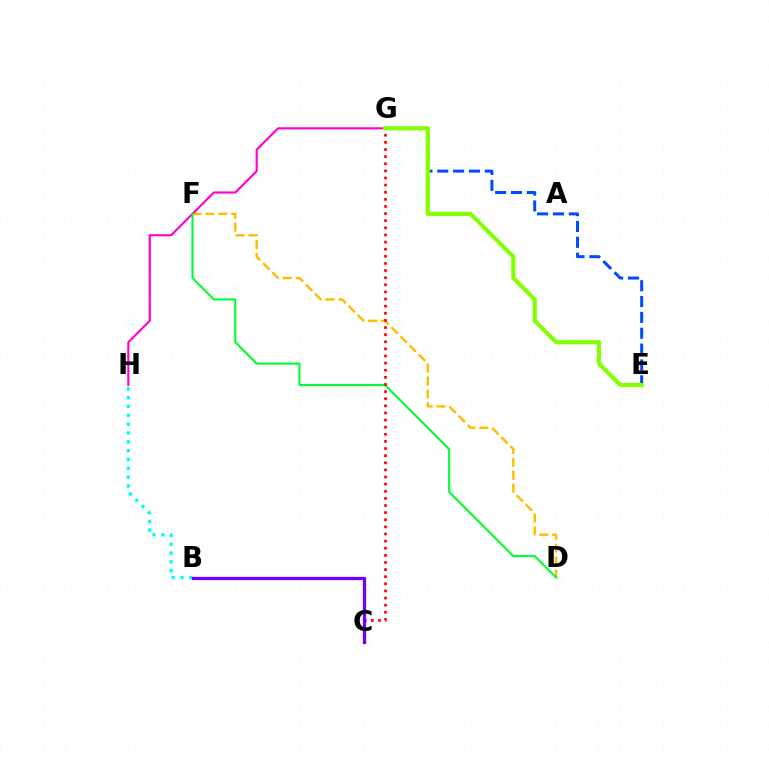{('D', 'F'): [{'color': '#ffbd00', 'line_style': 'dashed', 'thickness': 1.75}, {'color': '#00ff39', 'line_style': 'solid', 'thickness': 1.55}], ('G', 'H'): [{'color': '#ff00cf', 'line_style': 'solid', 'thickness': 1.54}], ('E', 'G'): [{'color': '#004bff', 'line_style': 'dashed', 'thickness': 2.15}, {'color': '#84ff00', 'line_style': 'solid', 'thickness': 3.0}], ('C', 'G'): [{'color': '#ff0000', 'line_style': 'dotted', 'thickness': 1.93}], ('B', 'H'): [{'color': '#00fff6', 'line_style': 'dotted', 'thickness': 2.4}], ('B', 'C'): [{'color': '#7200ff', 'line_style': 'solid', 'thickness': 2.36}]}